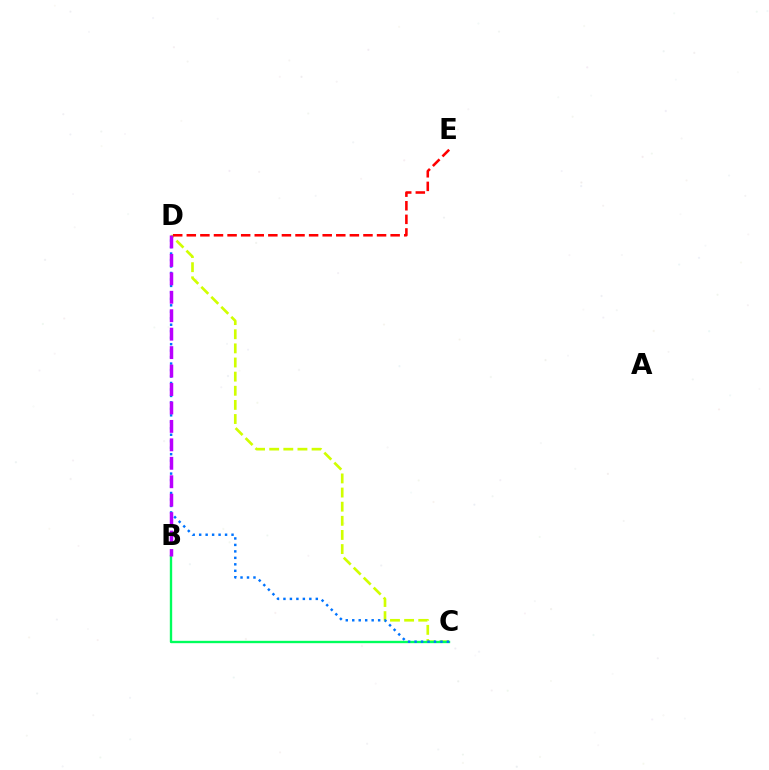{('C', 'D'): [{'color': '#d1ff00', 'line_style': 'dashed', 'thickness': 1.92}, {'color': '#0074ff', 'line_style': 'dotted', 'thickness': 1.76}], ('B', 'C'): [{'color': '#00ff5c', 'line_style': 'solid', 'thickness': 1.7}], ('D', 'E'): [{'color': '#ff0000', 'line_style': 'dashed', 'thickness': 1.85}], ('B', 'D'): [{'color': '#b900ff', 'line_style': 'dashed', 'thickness': 2.51}]}